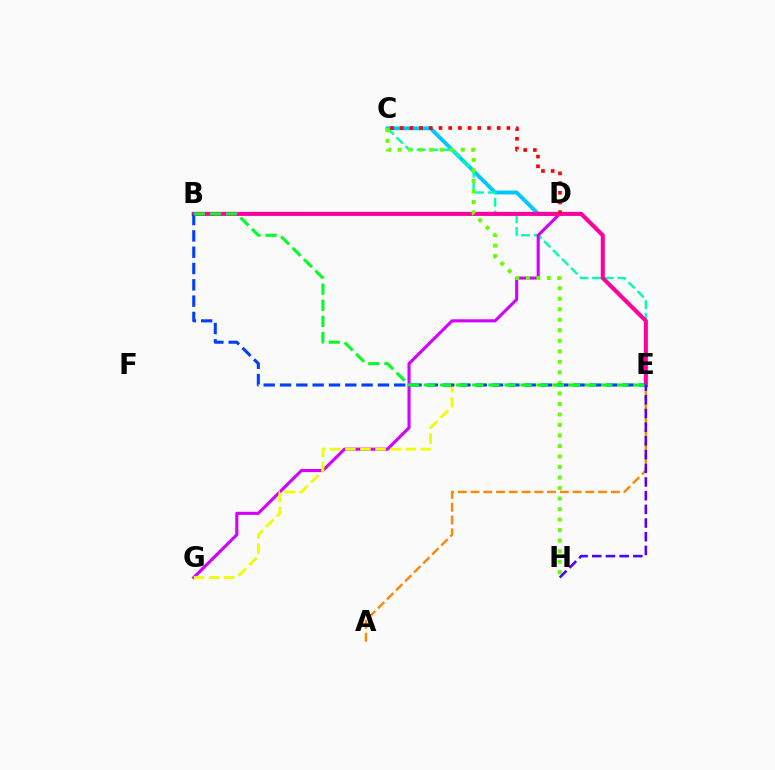{('C', 'D'): [{'color': '#00c7ff', 'line_style': 'solid', 'thickness': 2.79}, {'color': '#ff0000', 'line_style': 'dotted', 'thickness': 2.64}], ('C', 'E'): [{'color': '#00ffaf', 'line_style': 'dashed', 'thickness': 1.72}], ('D', 'G'): [{'color': '#d600ff', 'line_style': 'solid', 'thickness': 2.23}], ('E', 'G'): [{'color': '#eeff00', 'line_style': 'dashed', 'thickness': 2.05}], ('B', 'E'): [{'color': '#ff00a0', 'line_style': 'solid', 'thickness': 2.94}, {'color': '#003fff', 'line_style': 'dashed', 'thickness': 2.22}, {'color': '#00ff27', 'line_style': 'dashed', 'thickness': 2.19}], ('C', 'H'): [{'color': '#66ff00', 'line_style': 'dotted', 'thickness': 2.86}], ('A', 'E'): [{'color': '#ff8800', 'line_style': 'dashed', 'thickness': 1.73}], ('E', 'H'): [{'color': '#4f00ff', 'line_style': 'dashed', 'thickness': 1.86}]}